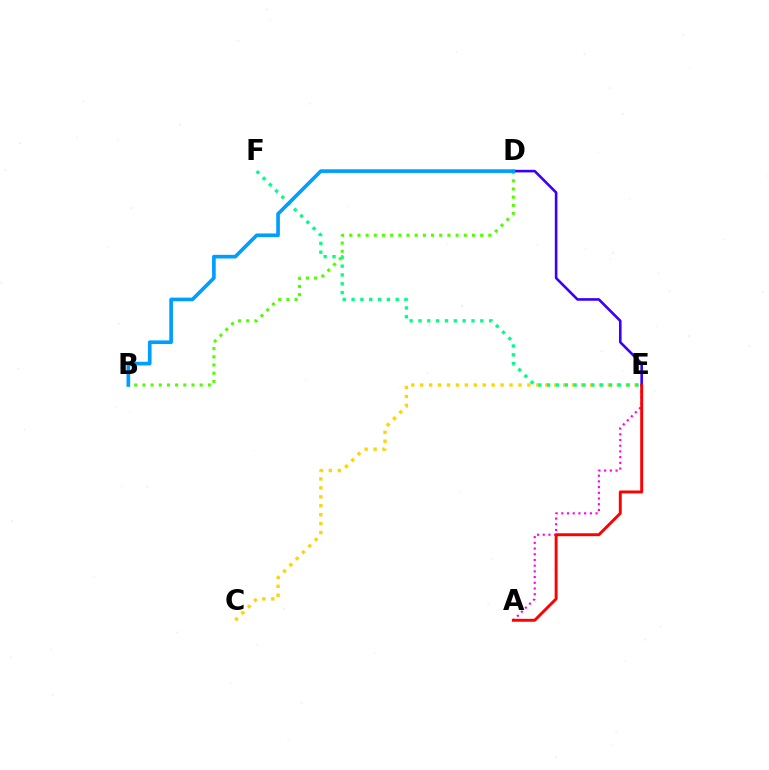{('D', 'E'): [{'color': '#3700ff', 'line_style': 'solid', 'thickness': 1.88}], ('A', 'E'): [{'color': '#ff00ed', 'line_style': 'dotted', 'thickness': 1.55}, {'color': '#ff0000', 'line_style': 'solid', 'thickness': 2.1}], ('B', 'D'): [{'color': '#4fff00', 'line_style': 'dotted', 'thickness': 2.22}, {'color': '#009eff', 'line_style': 'solid', 'thickness': 2.63}], ('C', 'E'): [{'color': '#ffd500', 'line_style': 'dotted', 'thickness': 2.43}], ('E', 'F'): [{'color': '#00ff86', 'line_style': 'dotted', 'thickness': 2.4}]}